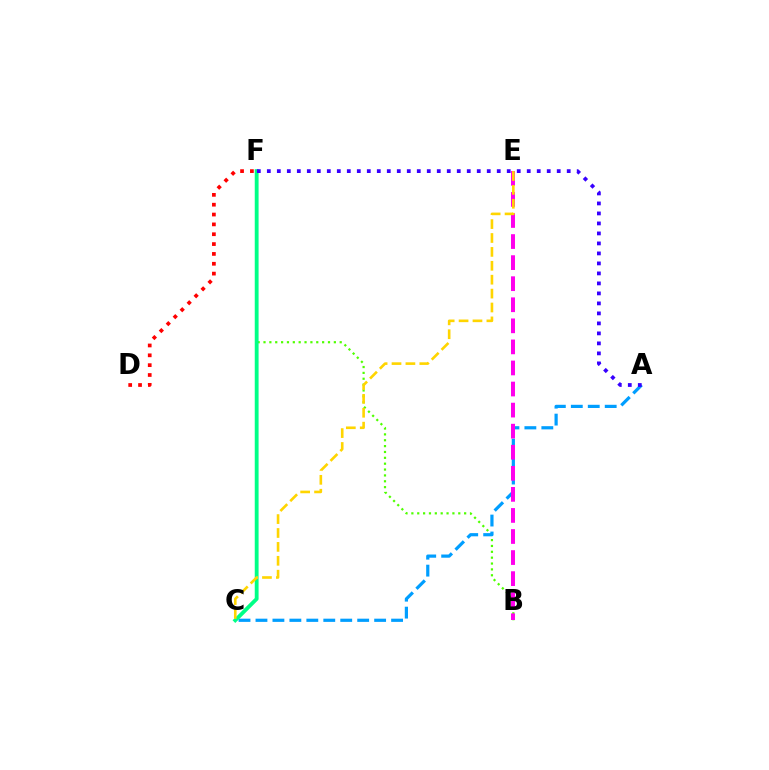{('B', 'F'): [{'color': '#4fff00', 'line_style': 'dotted', 'thickness': 1.59}], ('A', 'C'): [{'color': '#009eff', 'line_style': 'dashed', 'thickness': 2.3}], ('B', 'E'): [{'color': '#ff00ed', 'line_style': 'dashed', 'thickness': 2.86}], ('C', 'F'): [{'color': '#00ff86', 'line_style': 'solid', 'thickness': 2.76}], ('A', 'F'): [{'color': '#3700ff', 'line_style': 'dotted', 'thickness': 2.72}], ('D', 'F'): [{'color': '#ff0000', 'line_style': 'dotted', 'thickness': 2.67}], ('C', 'E'): [{'color': '#ffd500', 'line_style': 'dashed', 'thickness': 1.89}]}